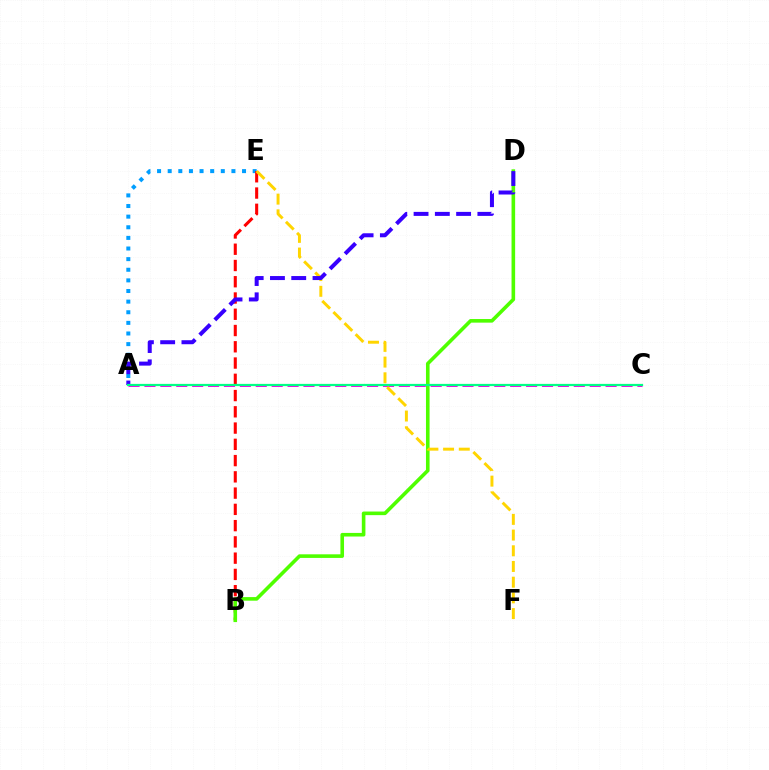{('A', 'C'): [{'color': '#ff00ed', 'line_style': 'dashed', 'thickness': 2.16}, {'color': '#00ff86', 'line_style': 'solid', 'thickness': 1.61}], ('A', 'E'): [{'color': '#009eff', 'line_style': 'dotted', 'thickness': 2.89}], ('B', 'E'): [{'color': '#ff0000', 'line_style': 'dashed', 'thickness': 2.21}], ('B', 'D'): [{'color': '#4fff00', 'line_style': 'solid', 'thickness': 2.6}], ('E', 'F'): [{'color': '#ffd500', 'line_style': 'dashed', 'thickness': 2.13}], ('A', 'D'): [{'color': '#3700ff', 'line_style': 'dashed', 'thickness': 2.89}]}